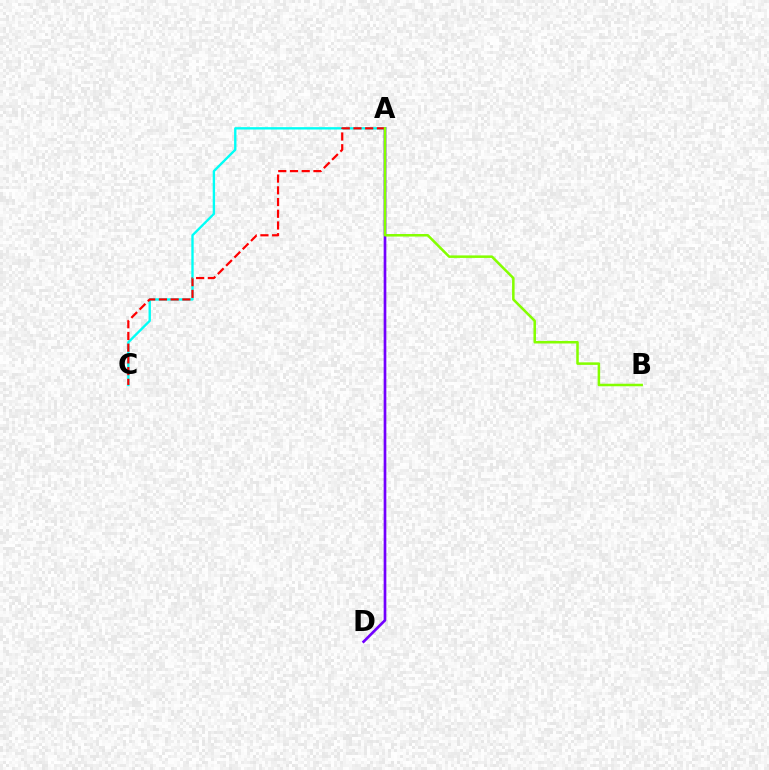{('A', 'C'): [{'color': '#00fff6', 'line_style': 'solid', 'thickness': 1.7}, {'color': '#ff0000', 'line_style': 'dashed', 'thickness': 1.59}], ('A', 'D'): [{'color': '#7200ff', 'line_style': 'solid', 'thickness': 1.93}], ('A', 'B'): [{'color': '#84ff00', 'line_style': 'solid', 'thickness': 1.82}]}